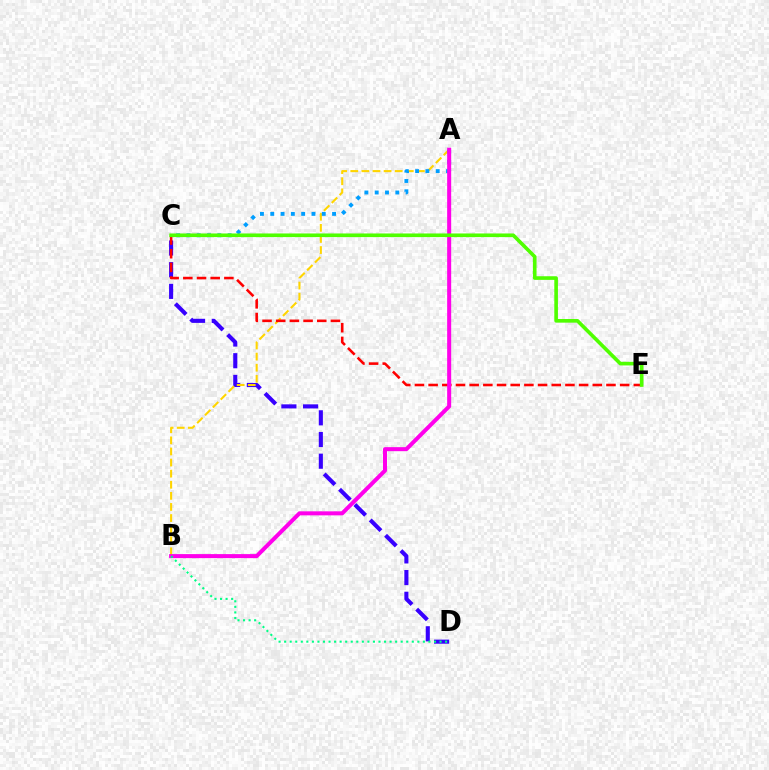{('C', 'D'): [{'color': '#3700ff', 'line_style': 'dashed', 'thickness': 2.95}], ('A', 'B'): [{'color': '#ffd500', 'line_style': 'dashed', 'thickness': 1.51}, {'color': '#ff00ed', 'line_style': 'solid', 'thickness': 2.89}], ('C', 'E'): [{'color': '#ff0000', 'line_style': 'dashed', 'thickness': 1.86}, {'color': '#4fff00', 'line_style': 'solid', 'thickness': 2.62}], ('A', 'C'): [{'color': '#009eff', 'line_style': 'dotted', 'thickness': 2.8}], ('B', 'D'): [{'color': '#00ff86', 'line_style': 'dotted', 'thickness': 1.51}]}